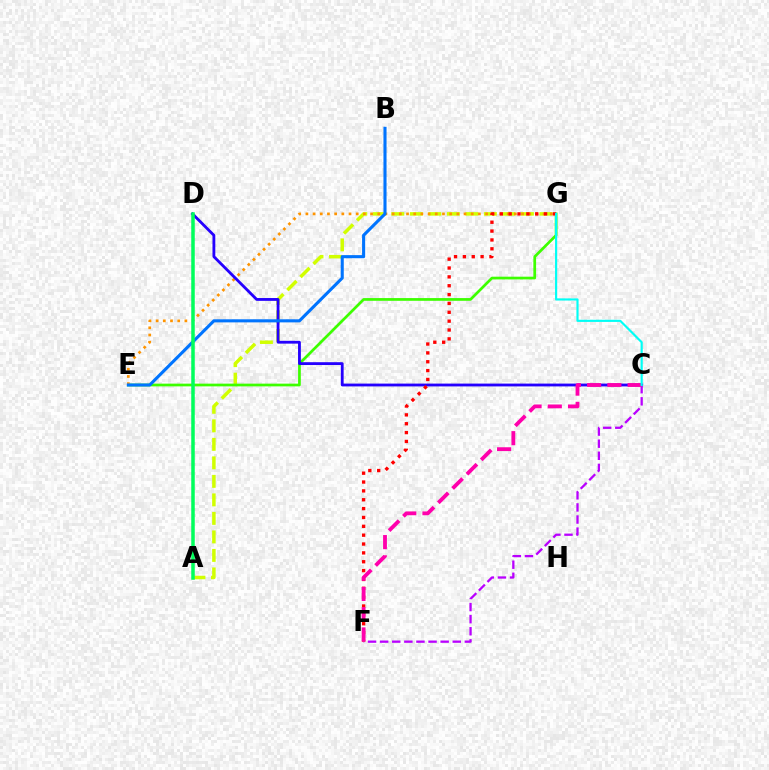{('A', 'G'): [{'color': '#d1ff00', 'line_style': 'dashed', 'thickness': 2.51}], ('E', 'G'): [{'color': '#3dff00', 'line_style': 'solid', 'thickness': 1.96}, {'color': '#ff9400', 'line_style': 'dotted', 'thickness': 1.95}], ('C', 'D'): [{'color': '#2500ff', 'line_style': 'solid', 'thickness': 2.03}], ('B', 'E'): [{'color': '#0074ff', 'line_style': 'solid', 'thickness': 2.22}], ('F', 'G'): [{'color': '#ff0000', 'line_style': 'dotted', 'thickness': 2.41}], ('C', 'F'): [{'color': '#b900ff', 'line_style': 'dashed', 'thickness': 1.64}, {'color': '#ff00ac', 'line_style': 'dashed', 'thickness': 2.75}], ('C', 'G'): [{'color': '#00fff6', 'line_style': 'solid', 'thickness': 1.55}], ('A', 'D'): [{'color': '#00ff5c', 'line_style': 'solid', 'thickness': 2.53}]}